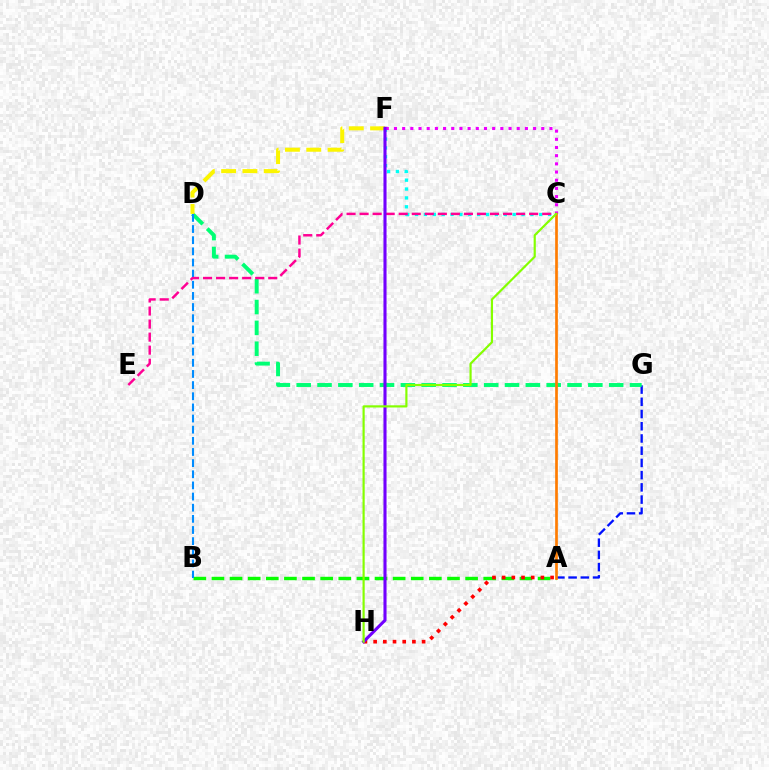{('A', 'B'): [{'color': '#08ff00', 'line_style': 'dashed', 'thickness': 2.46}], ('A', 'G'): [{'color': '#0010ff', 'line_style': 'dashed', 'thickness': 1.66}], ('D', 'G'): [{'color': '#00ff74', 'line_style': 'dashed', 'thickness': 2.83}], ('B', 'D'): [{'color': '#008cff', 'line_style': 'dashed', 'thickness': 1.51}], ('D', 'F'): [{'color': '#fcf500', 'line_style': 'dashed', 'thickness': 2.89}], ('A', 'H'): [{'color': '#ff0000', 'line_style': 'dotted', 'thickness': 2.63}], ('C', 'F'): [{'color': '#00fff6', 'line_style': 'dotted', 'thickness': 2.41}, {'color': '#ee00ff', 'line_style': 'dotted', 'thickness': 2.22}], ('A', 'C'): [{'color': '#ff7c00', 'line_style': 'solid', 'thickness': 1.94}], ('C', 'E'): [{'color': '#ff0094', 'line_style': 'dashed', 'thickness': 1.77}], ('F', 'H'): [{'color': '#7200ff', 'line_style': 'solid', 'thickness': 2.22}], ('C', 'H'): [{'color': '#84ff00', 'line_style': 'solid', 'thickness': 1.57}]}